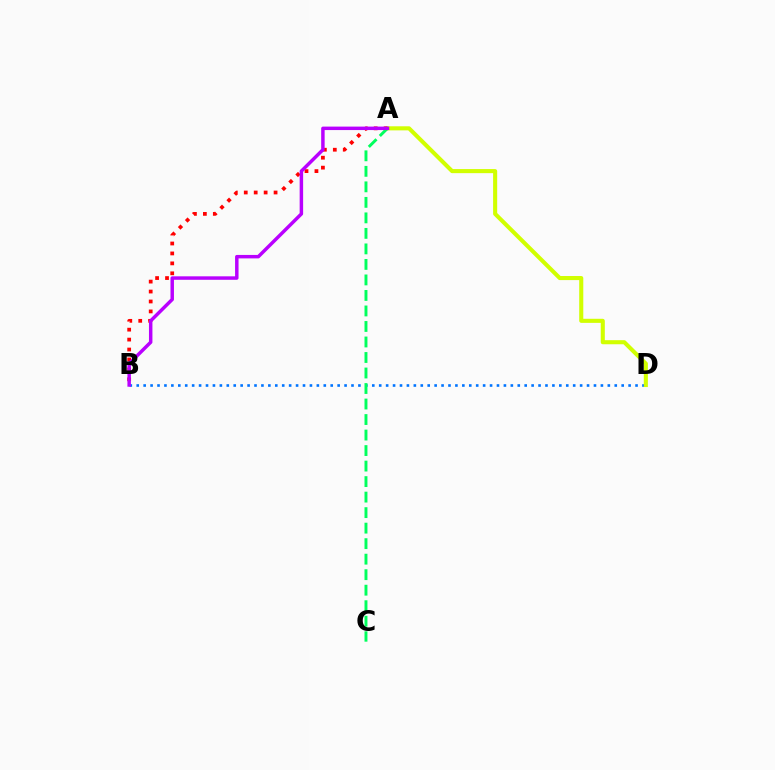{('B', 'D'): [{'color': '#0074ff', 'line_style': 'dotted', 'thickness': 1.88}], ('A', 'D'): [{'color': '#d1ff00', 'line_style': 'solid', 'thickness': 2.94}], ('A', 'B'): [{'color': '#ff0000', 'line_style': 'dotted', 'thickness': 2.7}, {'color': '#b900ff', 'line_style': 'solid', 'thickness': 2.49}], ('A', 'C'): [{'color': '#00ff5c', 'line_style': 'dashed', 'thickness': 2.11}]}